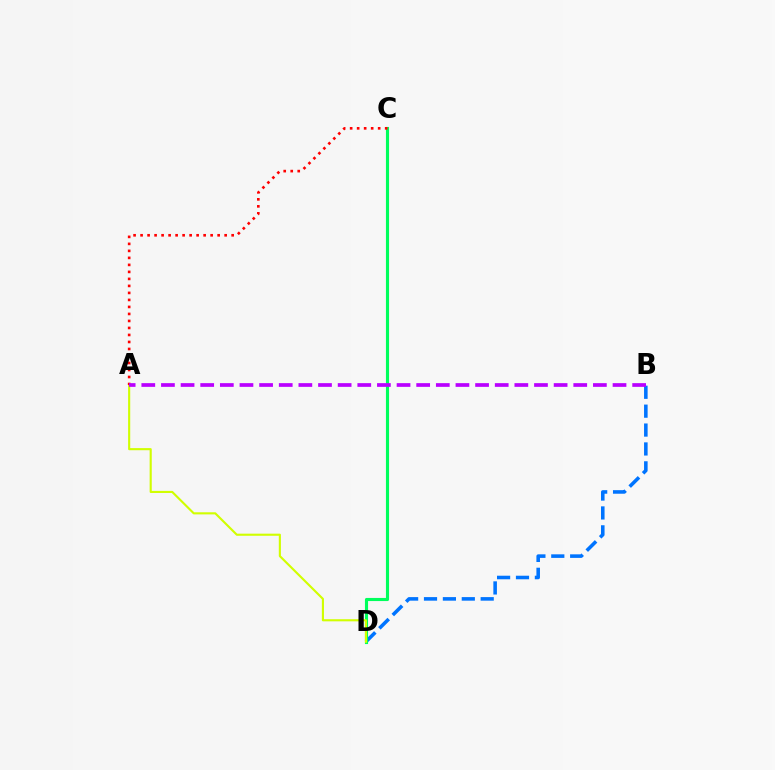{('B', 'D'): [{'color': '#0074ff', 'line_style': 'dashed', 'thickness': 2.57}], ('C', 'D'): [{'color': '#00ff5c', 'line_style': 'solid', 'thickness': 2.24}], ('A', 'D'): [{'color': '#d1ff00', 'line_style': 'solid', 'thickness': 1.53}], ('A', 'C'): [{'color': '#ff0000', 'line_style': 'dotted', 'thickness': 1.9}], ('A', 'B'): [{'color': '#b900ff', 'line_style': 'dashed', 'thickness': 2.67}]}